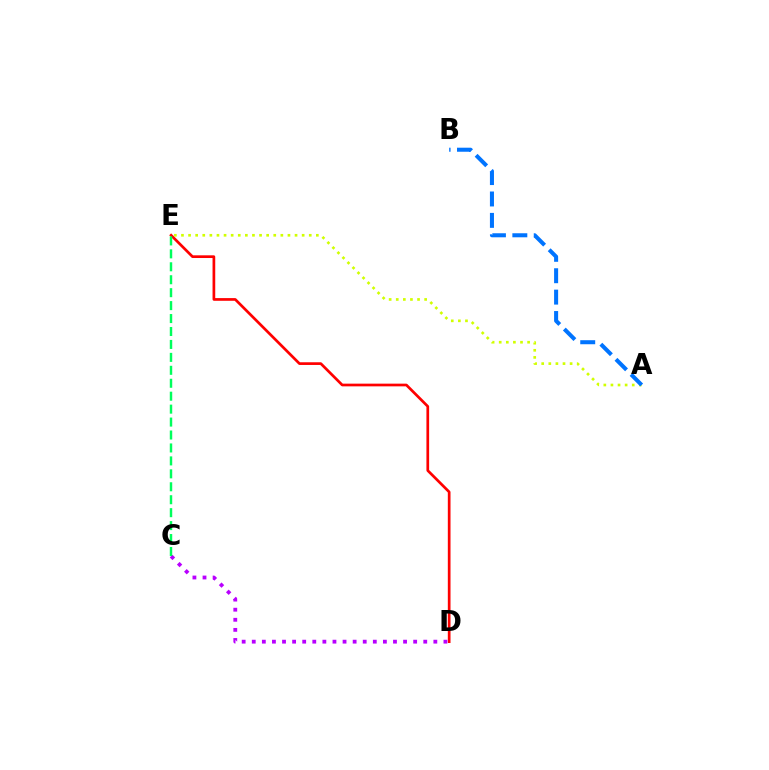{('D', 'E'): [{'color': '#ff0000', 'line_style': 'solid', 'thickness': 1.94}], ('A', 'E'): [{'color': '#d1ff00', 'line_style': 'dotted', 'thickness': 1.93}], ('C', 'D'): [{'color': '#b900ff', 'line_style': 'dotted', 'thickness': 2.74}], ('A', 'B'): [{'color': '#0074ff', 'line_style': 'dashed', 'thickness': 2.91}], ('C', 'E'): [{'color': '#00ff5c', 'line_style': 'dashed', 'thickness': 1.76}]}